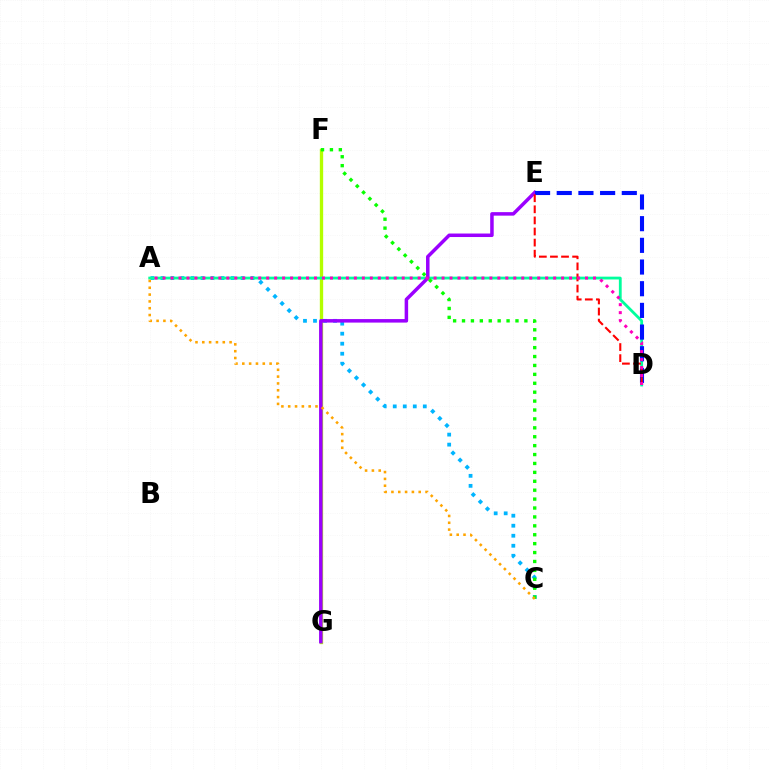{('A', 'C'): [{'color': '#00b5ff', 'line_style': 'dotted', 'thickness': 2.72}, {'color': '#ffa500', 'line_style': 'dotted', 'thickness': 1.85}], ('F', 'G'): [{'color': '#b3ff00', 'line_style': 'solid', 'thickness': 2.4}], ('A', 'D'): [{'color': '#00ff9d', 'line_style': 'solid', 'thickness': 2.02}, {'color': '#ff00bd', 'line_style': 'dotted', 'thickness': 2.17}], ('E', 'G'): [{'color': '#9b00ff', 'line_style': 'solid', 'thickness': 2.53}], ('D', 'E'): [{'color': '#0010ff', 'line_style': 'dashed', 'thickness': 2.95}, {'color': '#ff0000', 'line_style': 'dashed', 'thickness': 1.51}], ('C', 'F'): [{'color': '#08ff00', 'line_style': 'dotted', 'thickness': 2.42}]}